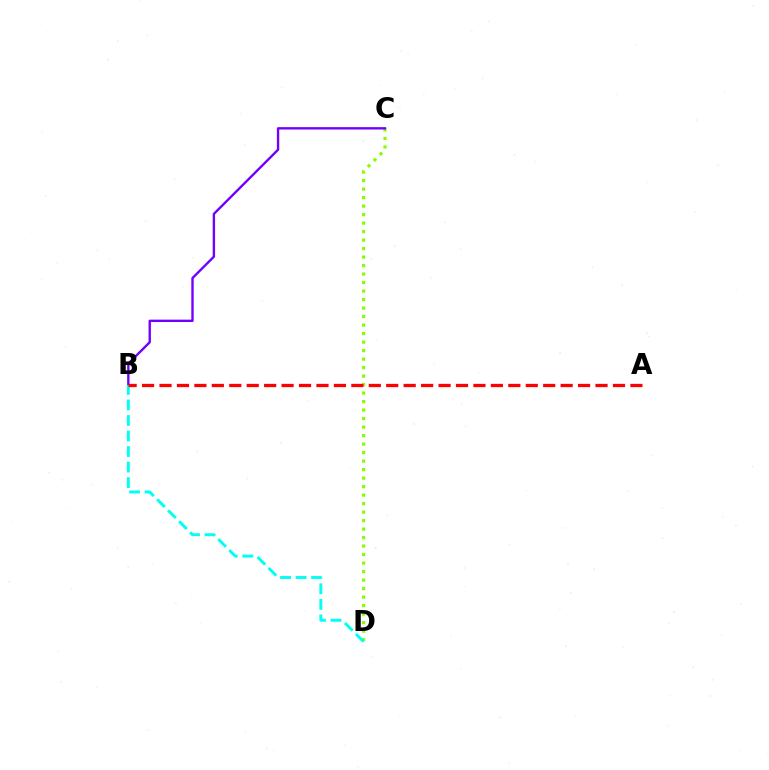{('C', 'D'): [{'color': '#84ff00', 'line_style': 'dotted', 'thickness': 2.31}], ('B', 'C'): [{'color': '#7200ff', 'line_style': 'solid', 'thickness': 1.71}], ('B', 'D'): [{'color': '#00fff6', 'line_style': 'dashed', 'thickness': 2.11}], ('A', 'B'): [{'color': '#ff0000', 'line_style': 'dashed', 'thickness': 2.37}]}